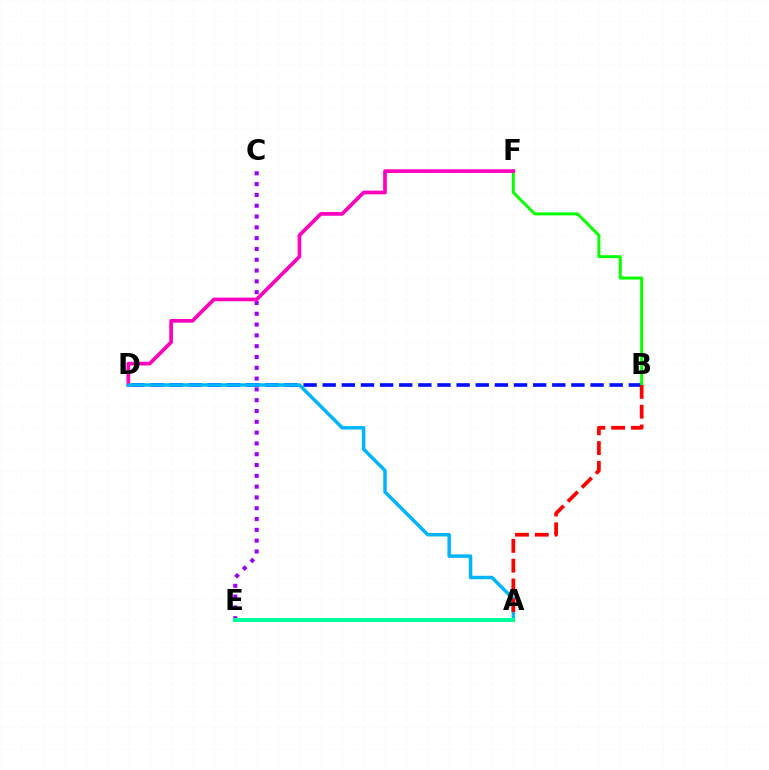{('A', 'E'): [{'color': '#b3ff00', 'line_style': 'dashed', 'thickness': 2.67}, {'color': '#ffa500', 'line_style': 'dashed', 'thickness': 1.86}, {'color': '#00ff9d', 'line_style': 'solid', 'thickness': 2.91}], ('B', 'D'): [{'color': '#0010ff', 'line_style': 'dashed', 'thickness': 2.6}], ('B', 'F'): [{'color': '#08ff00', 'line_style': 'solid', 'thickness': 2.14}], ('C', 'E'): [{'color': '#9b00ff', 'line_style': 'dotted', 'thickness': 2.94}], ('D', 'F'): [{'color': '#ff00bd', 'line_style': 'solid', 'thickness': 2.65}], ('A', 'D'): [{'color': '#00b5ff', 'line_style': 'solid', 'thickness': 2.5}], ('A', 'B'): [{'color': '#ff0000', 'line_style': 'dashed', 'thickness': 2.69}]}